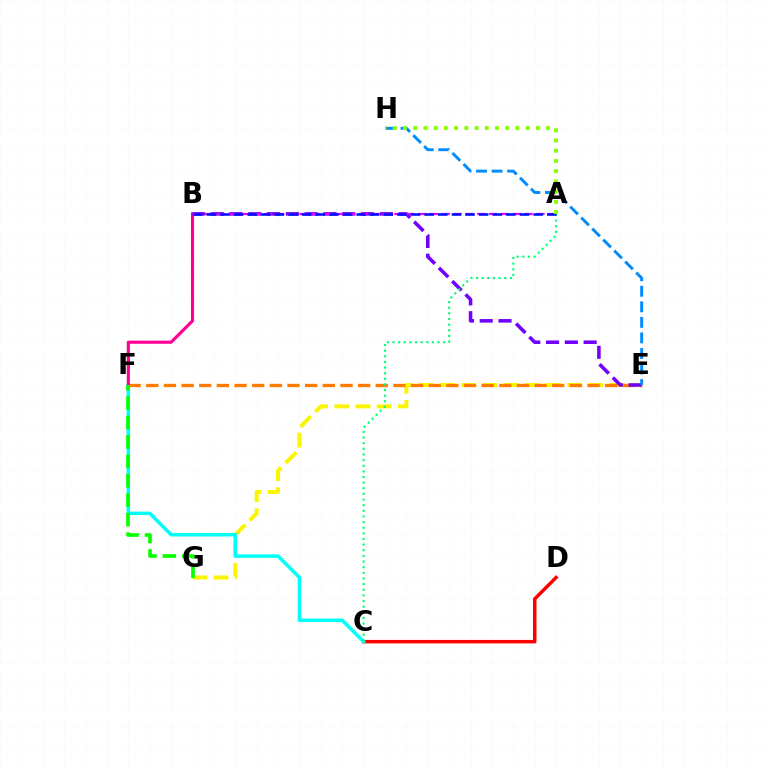{('E', 'G'): [{'color': '#fcf500', 'line_style': 'dashed', 'thickness': 2.88}], ('C', 'D'): [{'color': '#ff0000', 'line_style': 'solid', 'thickness': 2.5}], ('C', 'F'): [{'color': '#00fff6', 'line_style': 'solid', 'thickness': 2.51}], ('E', 'F'): [{'color': '#ff7c00', 'line_style': 'dashed', 'thickness': 2.4}], ('B', 'F'): [{'color': '#ff0094', 'line_style': 'solid', 'thickness': 2.25}], ('B', 'E'): [{'color': '#7200ff', 'line_style': 'dashed', 'thickness': 2.55}], ('A', 'C'): [{'color': '#00ff74', 'line_style': 'dotted', 'thickness': 1.53}], ('F', 'G'): [{'color': '#08ff00', 'line_style': 'dashed', 'thickness': 2.64}], ('E', 'H'): [{'color': '#008cff', 'line_style': 'dashed', 'thickness': 2.11}], ('A', 'B'): [{'color': '#ee00ff', 'line_style': 'dashed', 'thickness': 1.61}, {'color': '#0010ff', 'line_style': 'dashed', 'thickness': 1.85}], ('A', 'H'): [{'color': '#84ff00', 'line_style': 'dotted', 'thickness': 2.78}]}